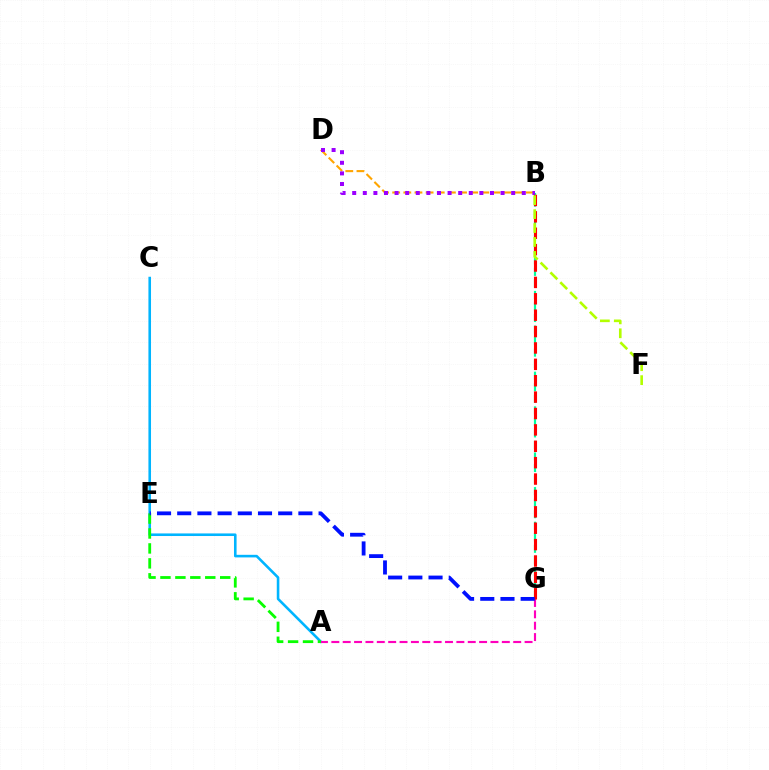{('B', 'D'): [{'color': '#ffa500', 'line_style': 'dashed', 'thickness': 1.51}, {'color': '#9b00ff', 'line_style': 'dotted', 'thickness': 2.88}], ('A', 'C'): [{'color': '#00b5ff', 'line_style': 'solid', 'thickness': 1.86}], ('A', 'E'): [{'color': '#08ff00', 'line_style': 'dashed', 'thickness': 2.03}], ('A', 'G'): [{'color': '#ff00bd', 'line_style': 'dashed', 'thickness': 1.54}], ('B', 'G'): [{'color': '#00ff9d', 'line_style': 'dashed', 'thickness': 1.57}, {'color': '#ff0000', 'line_style': 'dashed', 'thickness': 2.23}], ('B', 'F'): [{'color': '#b3ff00', 'line_style': 'dashed', 'thickness': 1.89}], ('E', 'G'): [{'color': '#0010ff', 'line_style': 'dashed', 'thickness': 2.74}]}